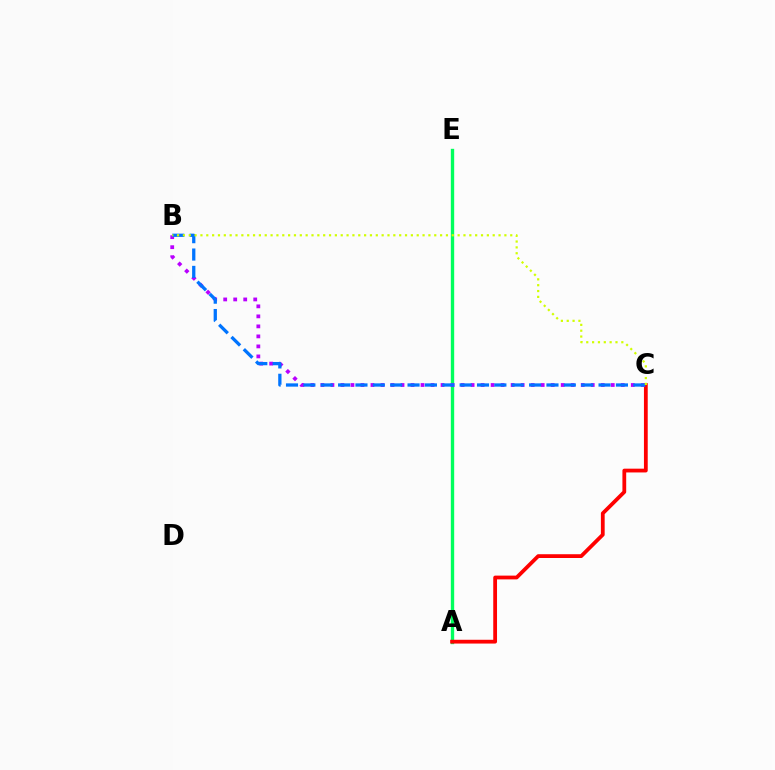{('A', 'E'): [{'color': '#00ff5c', 'line_style': 'solid', 'thickness': 2.41}], ('A', 'C'): [{'color': '#ff0000', 'line_style': 'solid', 'thickness': 2.72}], ('B', 'C'): [{'color': '#b900ff', 'line_style': 'dotted', 'thickness': 2.72}, {'color': '#0074ff', 'line_style': 'dashed', 'thickness': 2.36}, {'color': '#d1ff00', 'line_style': 'dotted', 'thickness': 1.59}]}